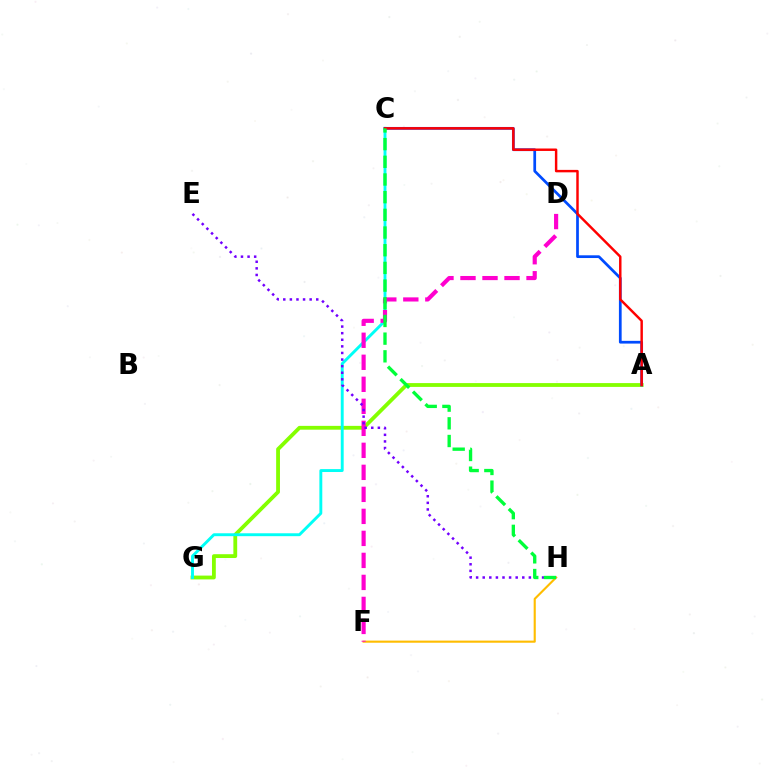{('A', 'G'): [{'color': '#84ff00', 'line_style': 'solid', 'thickness': 2.74}], ('F', 'H'): [{'color': '#ffbd00', 'line_style': 'solid', 'thickness': 1.53}], ('C', 'G'): [{'color': '#00fff6', 'line_style': 'solid', 'thickness': 2.09}], ('A', 'C'): [{'color': '#004bff', 'line_style': 'solid', 'thickness': 1.97}, {'color': '#ff0000', 'line_style': 'solid', 'thickness': 1.76}], ('D', 'F'): [{'color': '#ff00cf', 'line_style': 'dashed', 'thickness': 2.99}], ('E', 'H'): [{'color': '#7200ff', 'line_style': 'dotted', 'thickness': 1.79}], ('C', 'H'): [{'color': '#00ff39', 'line_style': 'dashed', 'thickness': 2.4}]}